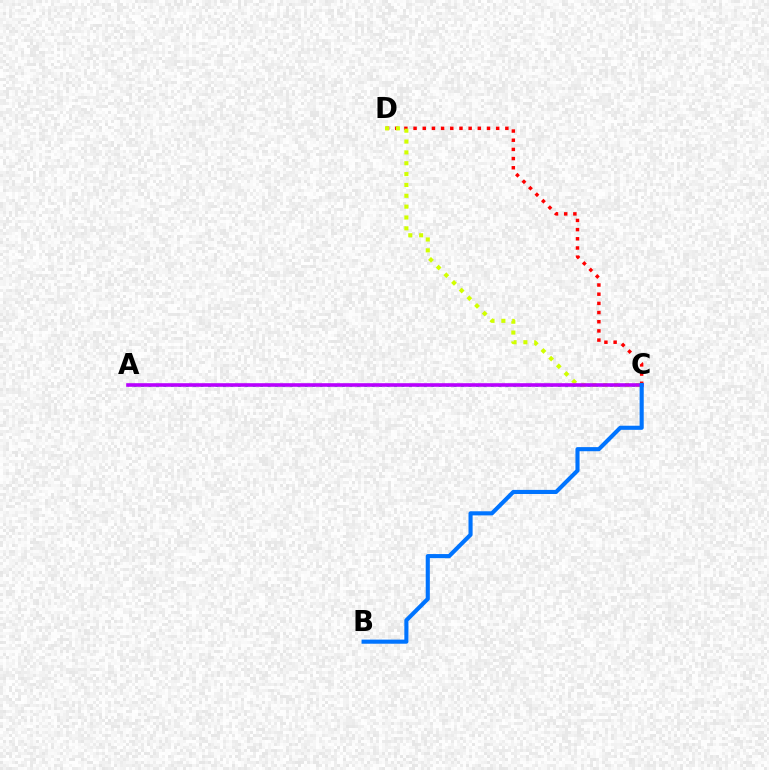{('A', 'C'): [{'color': '#00ff5c', 'line_style': 'dotted', 'thickness': 2.02}, {'color': '#b900ff', 'line_style': 'solid', 'thickness': 2.59}], ('C', 'D'): [{'color': '#ff0000', 'line_style': 'dotted', 'thickness': 2.49}, {'color': '#d1ff00', 'line_style': 'dotted', 'thickness': 2.95}], ('B', 'C'): [{'color': '#0074ff', 'line_style': 'solid', 'thickness': 2.96}]}